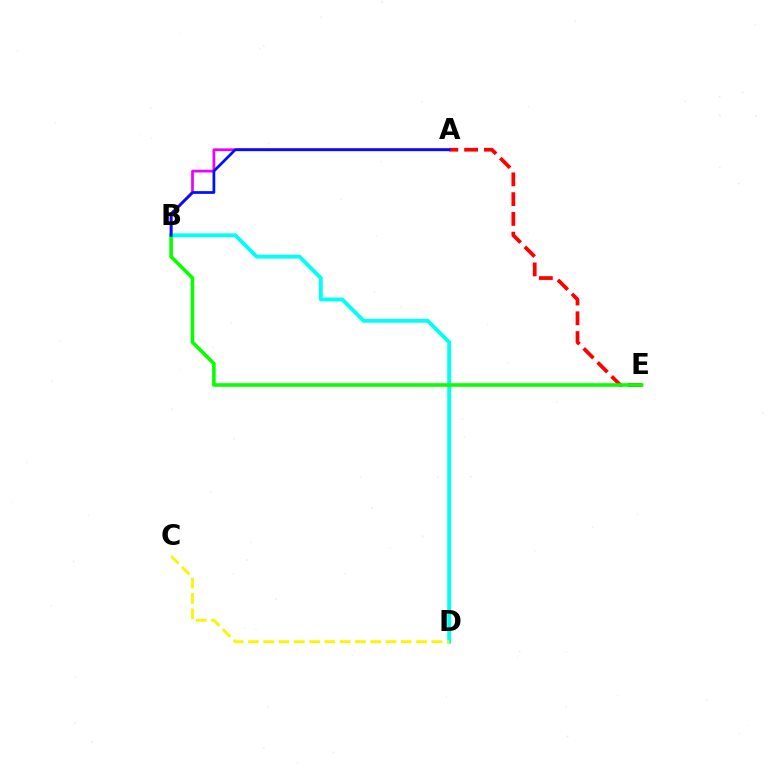{('A', 'E'): [{'color': '#ff0000', 'line_style': 'dashed', 'thickness': 2.69}], ('A', 'B'): [{'color': '#ee00ff', 'line_style': 'solid', 'thickness': 1.96}, {'color': '#0010ff', 'line_style': 'solid', 'thickness': 1.98}], ('B', 'D'): [{'color': '#00fff6', 'line_style': 'solid', 'thickness': 2.78}], ('C', 'D'): [{'color': '#fcf500', 'line_style': 'dashed', 'thickness': 2.08}], ('B', 'E'): [{'color': '#08ff00', 'line_style': 'solid', 'thickness': 2.58}]}